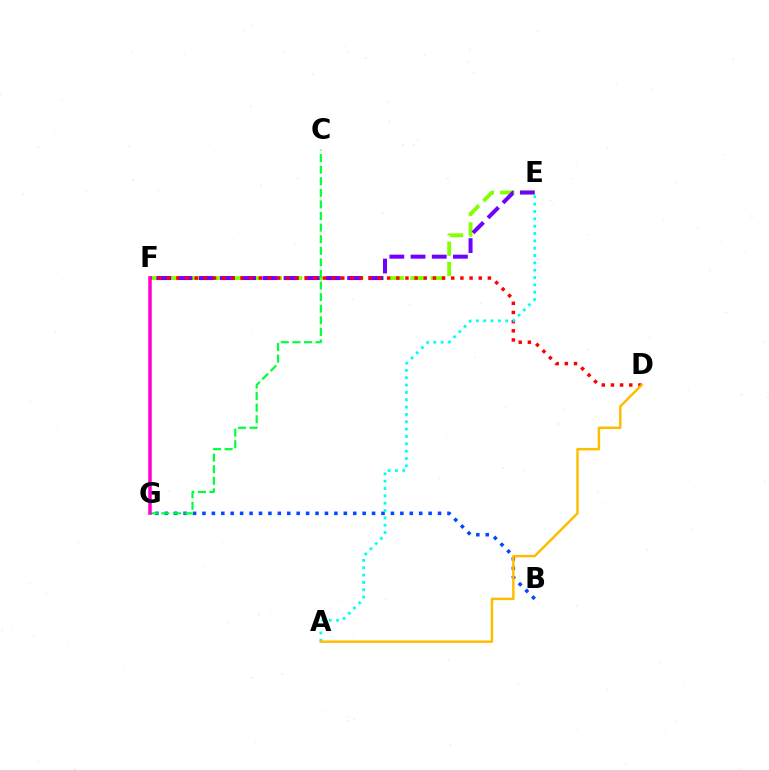{('E', 'F'): [{'color': '#84ff00', 'line_style': 'dashed', 'thickness': 2.77}, {'color': '#7200ff', 'line_style': 'dashed', 'thickness': 2.88}], ('B', 'G'): [{'color': '#004bff', 'line_style': 'dotted', 'thickness': 2.56}], ('D', 'F'): [{'color': '#ff0000', 'line_style': 'dotted', 'thickness': 2.49}], ('A', 'E'): [{'color': '#00fff6', 'line_style': 'dotted', 'thickness': 1.99}], ('A', 'D'): [{'color': '#ffbd00', 'line_style': 'solid', 'thickness': 1.77}], ('C', 'G'): [{'color': '#00ff39', 'line_style': 'dashed', 'thickness': 1.57}], ('F', 'G'): [{'color': '#ff00cf', 'line_style': 'solid', 'thickness': 2.53}]}